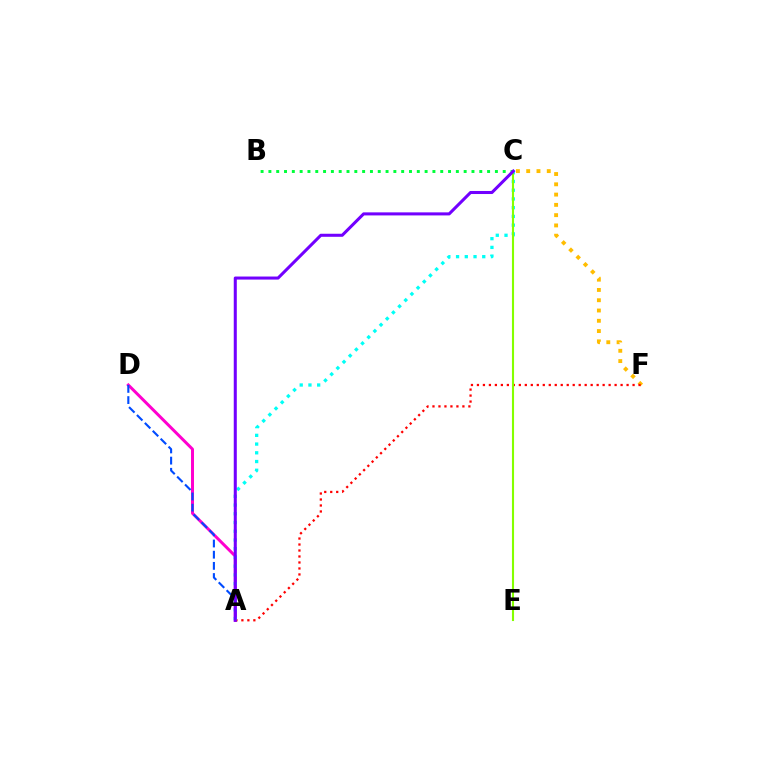{('A', 'D'): [{'color': '#ff00cf', 'line_style': 'solid', 'thickness': 2.14}, {'color': '#004bff', 'line_style': 'dashed', 'thickness': 1.52}], ('C', 'F'): [{'color': '#ffbd00', 'line_style': 'dotted', 'thickness': 2.79}], ('A', 'F'): [{'color': '#ff0000', 'line_style': 'dotted', 'thickness': 1.63}], ('A', 'C'): [{'color': '#00fff6', 'line_style': 'dotted', 'thickness': 2.37}, {'color': '#7200ff', 'line_style': 'solid', 'thickness': 2.19}], ('C', 'E'): [{'color': '#84ff00', 'line_style': 'solid', 'thickness': 1.52}], ('B', 'C'): [{'color': '#00ff39', 'line_style': 'dotted', 'thickness': 2.12}]}